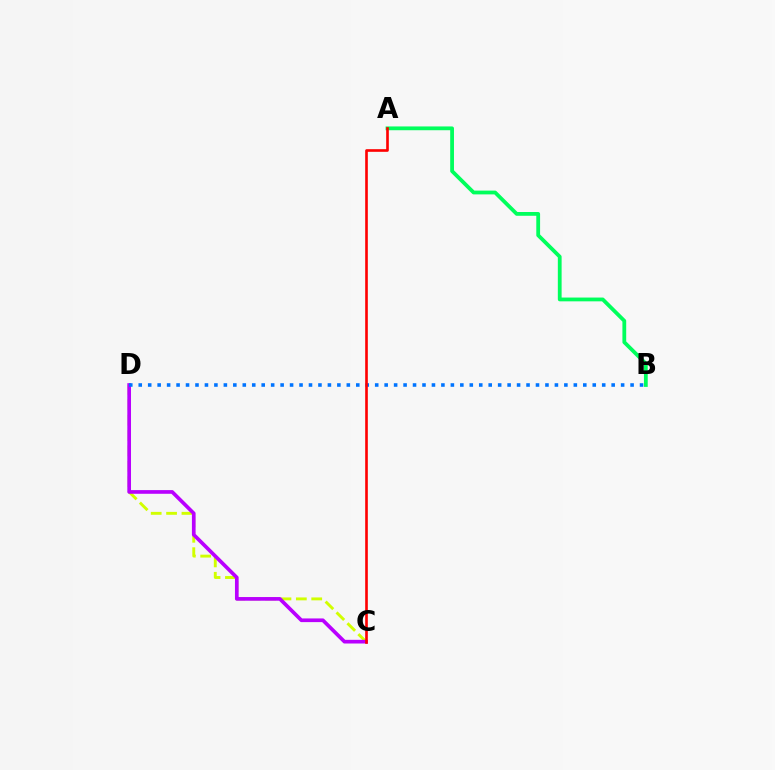{('C', 'D'): [{'color': '#d1ff00', 'line_style': 'dashed', 'thickness': 2.09}, {'color': '#b900ff', 'line_style': 'solid', 'thickness': 2.65}], ('A', 'B'): [{'color': '#00ff5c', 'line_style': 'solid', 'thickness': 2.73}], ('B', 'D'): [{'color': '#0074ff', 'line_style': 'dotted', 'thickness': 2.57}], ('A', 'C'): [{'color': '#ff0000', 'line_style': 'solid', 'thickness': 1.9}]}